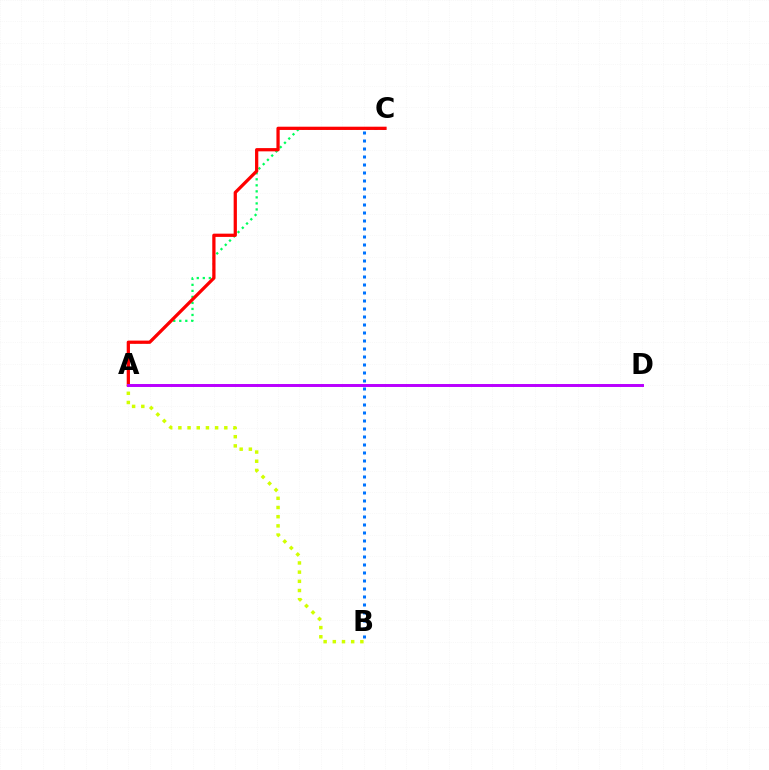{('B', 'C'): [{'color': '#0074ff', 'line_style': 'dotted', 'thickness': 2.17}], ('A', 'C'): [{'color': '#00ff5c', 'line_style': 'dotted', 'thickness': 1.64}, {'color': '#ff0000', 'line_style': 'solid', 'thickness': 2.34}], ('A', 'B'): [{'color': '#d1ff00', 'line_style': 'dotted', 'thickness': 2.5}], ('A', 'D'): [{'color': '#b900ff', 'line_style': 'solid', 'thickness': 2.13}]}